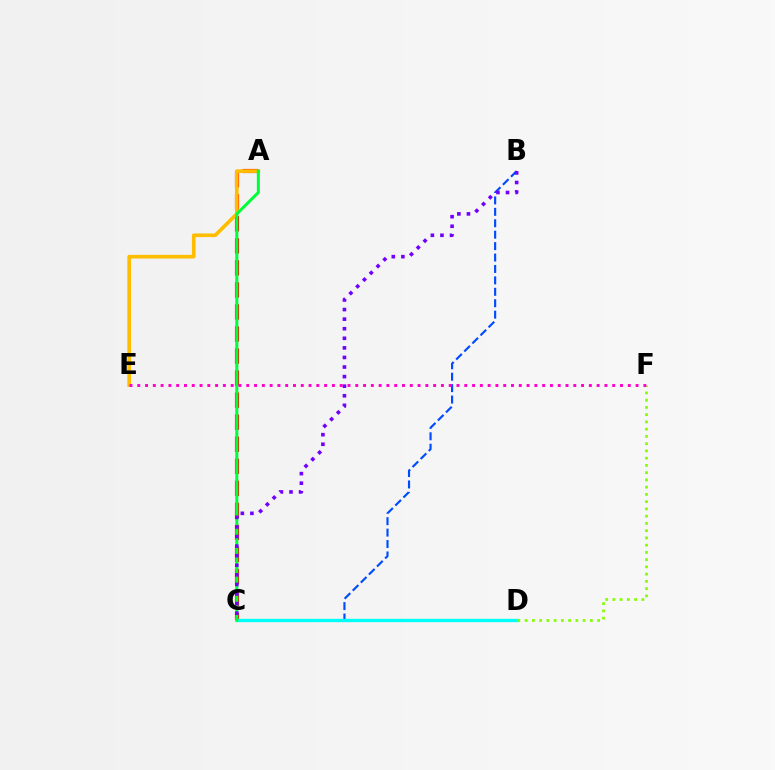{('A', 'C'): [{'color': '#ff0000', 'line_style': 'dashed', 'thickness': 2.99}, {'color': '#00ff39', 'line_style': 'solid', 'thickness': 2.17}], ('A', 'E'): [{'color': '#ffbd00', 'line_style': 'solid', 'thickness': 2.63}], ('B', 'C'): [{'color': '#004bff', 'line_style': 'dashed', 'thickness': 1.55}, {'color': '#7200ff', 'line_style': 'dotted', 'thickness': 2.6}], ('C', 'D'): [{'color': '#00fff6', 'line_style': 'solid', 'thickness': 2.4}], ('D', 'F'): [{'color': '#84ff00', 'line_style': 'dotted', 'thickness': 1.97}], ('E', 'F'): [{'color': '#ff00cf', 'line_style': 'dotted', 'thickness': 2.12}]}